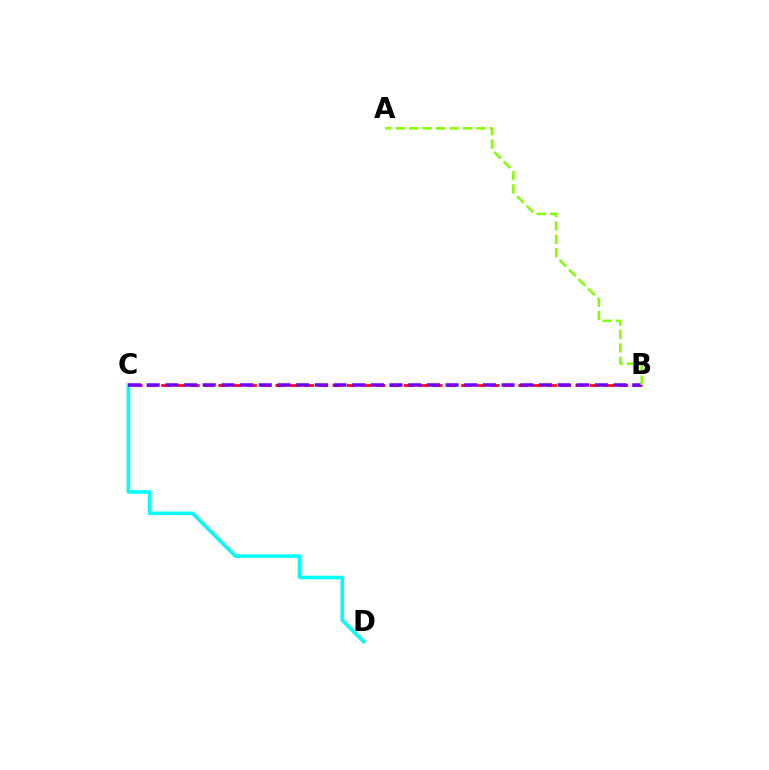{('C', 'D'): [{'color': '#00fff6', 'line_style': 'solid', 'thickness': 2.59}], ('B', 'C'): [{'color': '#ff0000', 'line_style': 'dashed', 'thickness': 1.94}, {'color': '#7200ff', 'line_style': 'dashed', 'thickness': 2.54}], ('A', 'B'): [{'color': '#84ff00', 'line_style': 'dashed', 'thickness': 1.83}]}